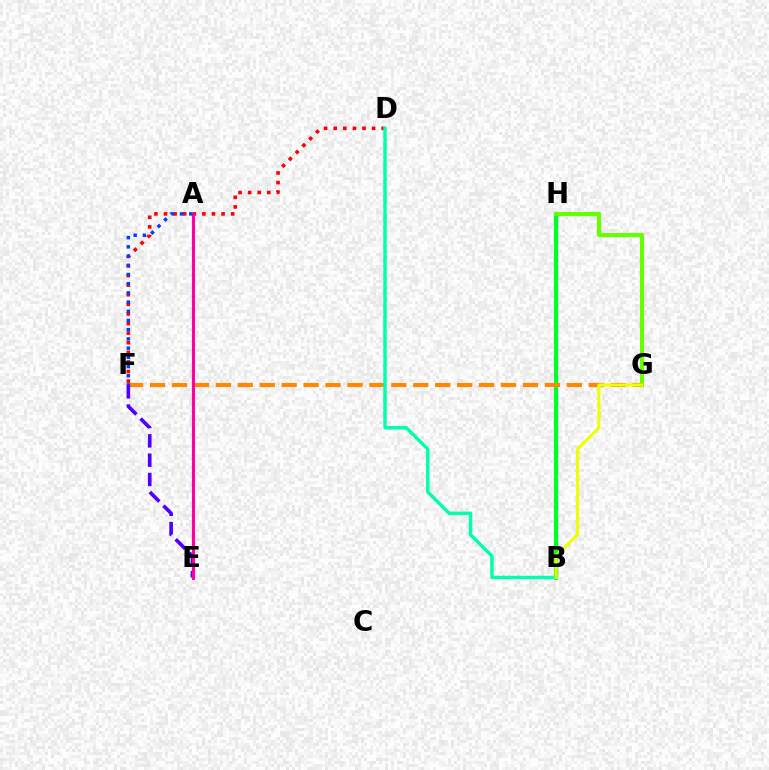{('B', 'H'): [{'color': '#00c7ff', 'line_style': 'dashed', 'thickness': 2.41}, {'color': '#00ff27', 'line_style': 'solid', 'thickness': 2.99}], ('D', 'F'): [{'color': '#ff0000', 'line_style': 'dotted', 'thickness': 2.61}], ('A', 'E'): [{'color': '#d600ff', 'line_style': 'solid', 'thickness': 1.57}, {'color': '#ff00a0', 'line_style': 'solid', 'thickness': 2.14}], ('G', 'H'): [{'color': '#66ff00', 'line_style': 'solid', 'thickness': 2.98}], ('F', 'G'): [{'color': '#ff8800', 'line_style': 'dashed', 'thickness': 2.98}], ('E', 'F'): [{'color': '#4f00ff', 'line_style': 'dashed', 'thickness': 2.62}], ('B', 'D'): [{'color': '#00ffaf', 'line_style': 'solid', 'thickness': 2.48}], ('B', 'G'): [{'color': '#eeff00', 'line_style': 'solid', 'thickness': 2.21}], ('A', 'F'): [{'color': '#003fff', 'line_style': 'dotted', 'thickness': 2.5}]}